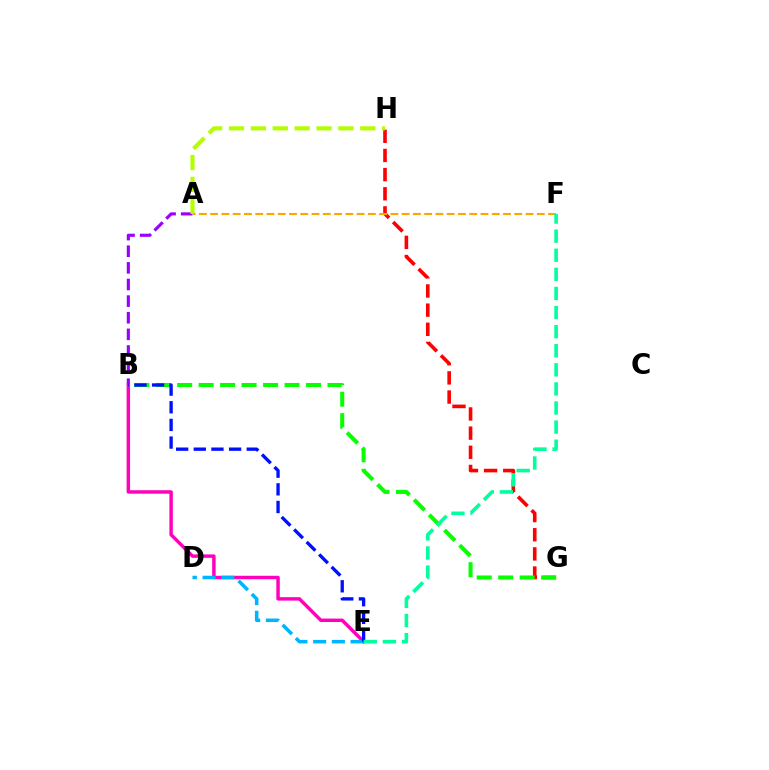{('A', 'B'): [{'color': '#9b00ff', 'line_style': 'dashed', 'thickness': 2.26}], ('B', 'E'): [{'color': '#ff00bd', 'line_style': 'solid', 'thickness': 2.48}, {'color': '#0010ff', 'line_style': 'dashed', 'thickness': 2.4}], ('G', 'H'): [{'color': '#ff0000', 'line_style': 'dashed', 'thickness': 2.6}], ('B', 'G'): [{'color': '#08ff00', 'line_style': 'dashed', 'thickness': 2.92}], ('D', 'E'): [{'color': '#00b5ff', 'line_style': 'dashed', 'thickness': 2.54}], ('A', 'H'): [{'color': '#b3ff00', 'line_style': 'dashed', 'thickness': 2.97}], ('A', 'F'): [{'color': '#ffa500', 'line_style': 'dashed', 'thickness': 1.53}], ('E', 'F'): [{'color': '#00ff9d', 'line_style': 'dashed', 'thickness': 2.59}]}